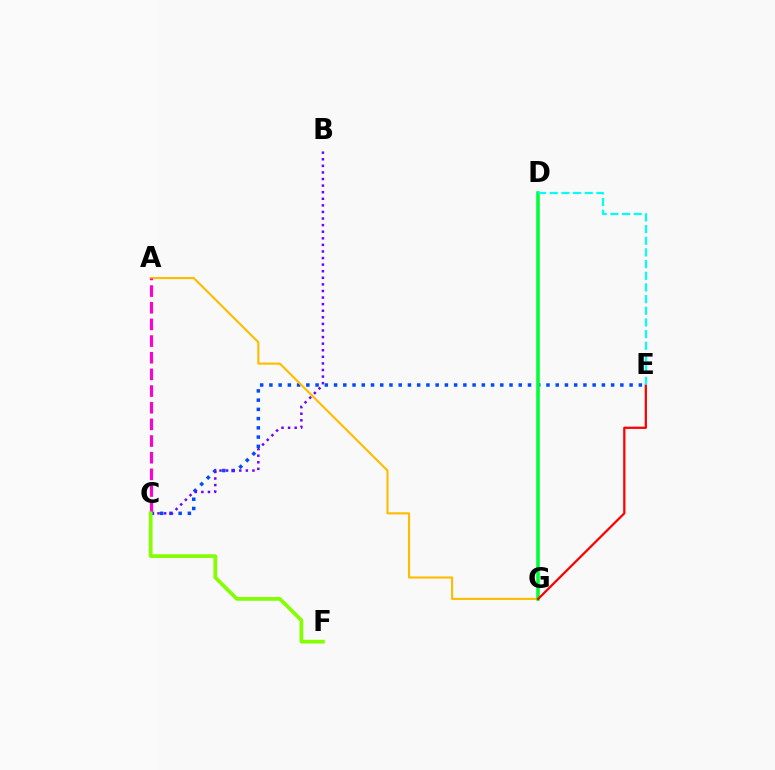{('C', 'E'): [{'color': '#004bff', 'line_style': 'dotted', 'thickness': 2.51}], ('A', 'G'): [{'color': '#ffbd00', 'line_style': 'solid', 'thickness': 1.54}], ('D', 'G'): [{'color': '#00ff39', 'line_style': 'solid', 'thickness': 2.56}], ('E', 'G'): [{'color': '#ff0000', 'line_style': 'solid', 'thickness': 1.63}], ('D', 'E'): [{'color': '#00fff6', 'line_style': 'dashed', 'thickness': 1.59}], ('A', 'C'): [{'color': '#ff00cf', 'line_style': 'dashed', 'thickness': 2.26}], ('B', 'C'): [{'color': '#7200ff', 'line_style': 'dotted', 'thickness': 1.79}], ('C', 'F'): [{'color': '#84ff00', 'line_style': 'solid', 'thickness': 2.69}]}